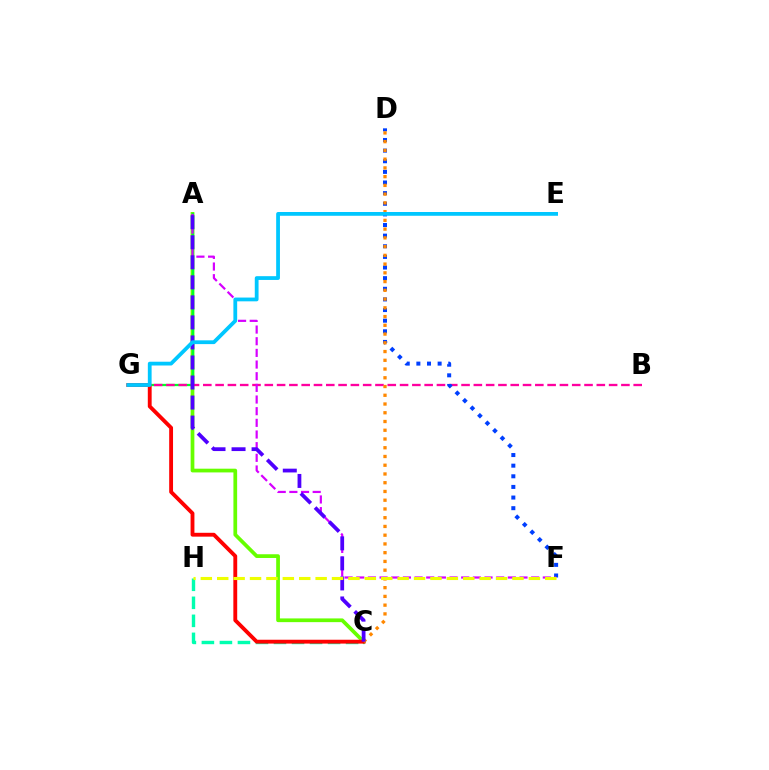{('A', 'C'): [{'color': '#66ff00', 'line_style': 'solid', 'thickness': 2.69}, {'color': '#4f00ff', 'line_style': 'dashed', 'thickness': 2.72}], ('A', 'G'): [{'color': '#00ff27', 'line_style': 'solid', 'thickness': 1.64}], ('C', 'H'): [{'color': '#00ffaf', 'line_style': 'dashed', 'thickness': 2.45}], ('C', 'G'): [{'color': '#ff0000', 'line_style': 'solid', 'thickness': 2.77}], ('B', 'G'): [{'color': '#ff00a0', 'line_style': 'dashed', 'thickness': 1.67}], ('D', 'F'): [{'color': '#003fff', 'line_style': 'dotted', 'thickness': 2.89}], ('C', 'D'): [{'color': '#ff8800', 'line_style': 'dotted', 'thickness': 2.38}], ('A', 'F'): [{'color': '#d600ff', 'line_style': 'dashed', 'thickness': 1.58}], ('F', 'H'): [{'color': '#eeff00', 'line_style': 'dashed', 'thickness': 2.23}], ('E', 'G'): [{'color': '#00c7ff', 'line_style': 'solid', 'thickness': 2.72}]}